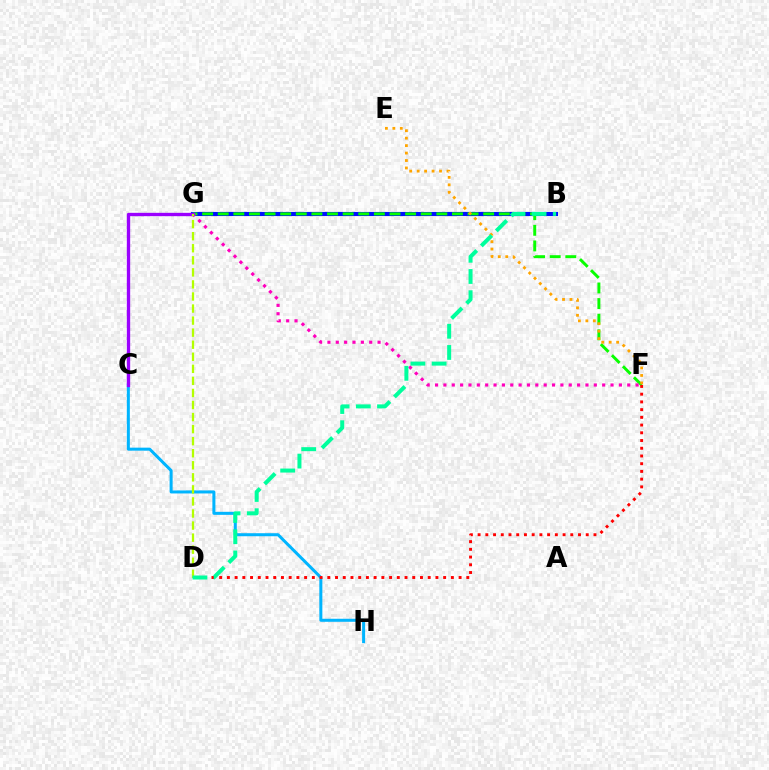{('B', 'G'): [{'color': '#0010ff', 'line_style': 'solid', 'thickness': 2.97}], ('C', 'H'): [{'color': '#00b5ff', 'line_style': 'solid', 'thickness': 2.18}], ('F', 'G'): [{'color': '#08ff00', 'line_style': 'dashed', 'thickness': 2.12}, {'color': '#ff00bd', 'line_style': 'dotted', 'thickness': 2.27}], ('E', 'F'): [{'color': '#ffa500', 'line_style': 'dotted', 'thickness': 2.02}], ('D', 'F'): [{'color': '#ff0000', 'line_style': 'dotted', 'thickness': 2.1}], ('C', 'G'): [{'color': '#9b00ff', 'line_style': 'solid', 'thickness': 2.4}], ('D', 'G'): [{'color': '#b3ff00', 'line_style': 'dashed', 'thickness': 1.64}], ('B', 'D'): [{'color': '#00ff9d', 'line_style': 'dashed', 'thickness': 2.88}]}